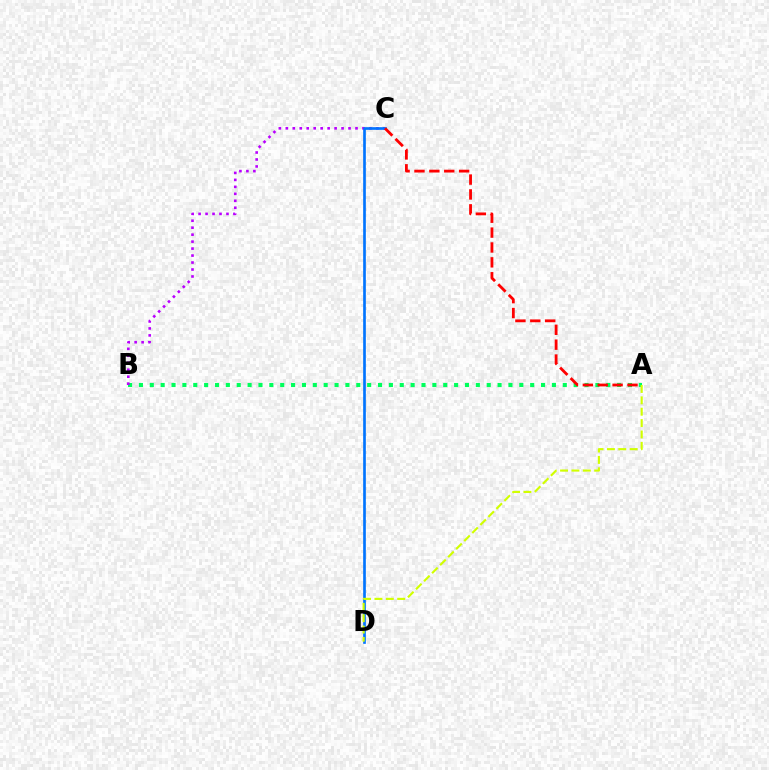{('A', 'B'): [{'color': '#00ff5c', 'line_style': 'dotted', 'thickness': 2.95}], ('B', 'C'): [{'color': '#b900ff', 'line_style': 'dotted', 'thickness': 1.89}], ('C', 'D'): [{'color': '#0074ff', 'line_style': 'solid', 'thickness': 1.93}], ('A', 'C'): [{'color': '#ff0000', 'line_style': 'dashed', 'thickness': 2.02}], ('A', 'D'): [{'color': '#d1ff00', 'line_style': 'dashed', 'thickness': 1.54}]}